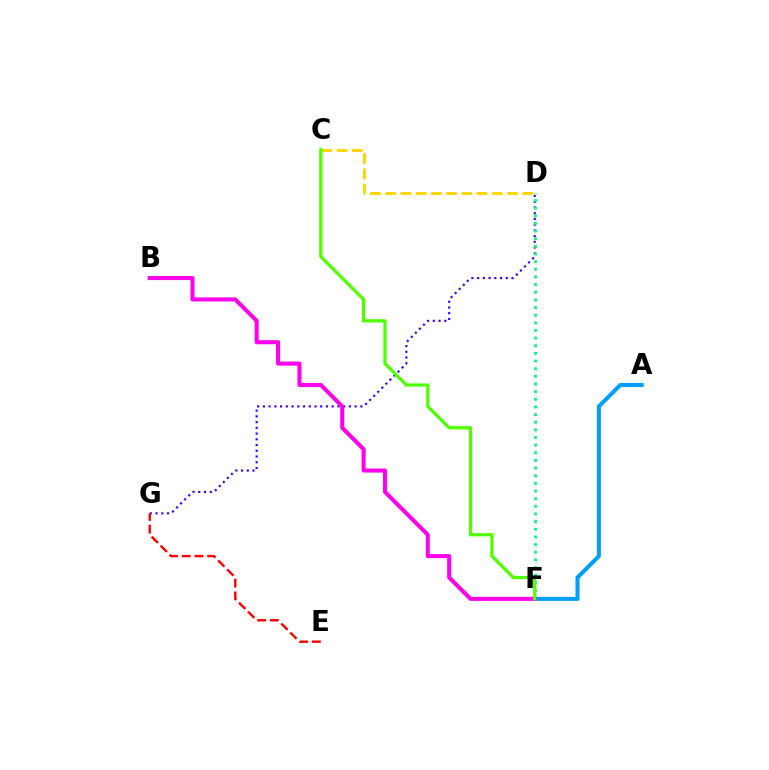{('D', 'G'): [{'color': '#3700ff', 'line_style': 'dotted', 'thickness': 1.56}], ('E', 'G'): [{'color': '#ff0000', 'line_style': 'dashed', 'thickness': 1.73}], ('D', 'F'): [{'color': '#00ff86', 'line_style': 'dotted', 'thickness': 2.08}], ('C', 'D'): [{'color': '#ffd500', 'line_style': 'dashed', 'thickness': 2.07}], ('A', 'F'): [{'color': '#009eff', 'line_style': 'solid', 'thickness': 2.91}], ('B', 'F'): [{'color': '#ff00ed', 'line_style': 'solid', 'thickness': 2.91}], ('C', 'F'): [{'color': '#4fff00', 'line_style': 'solid', 'thickness': 2.33}]}